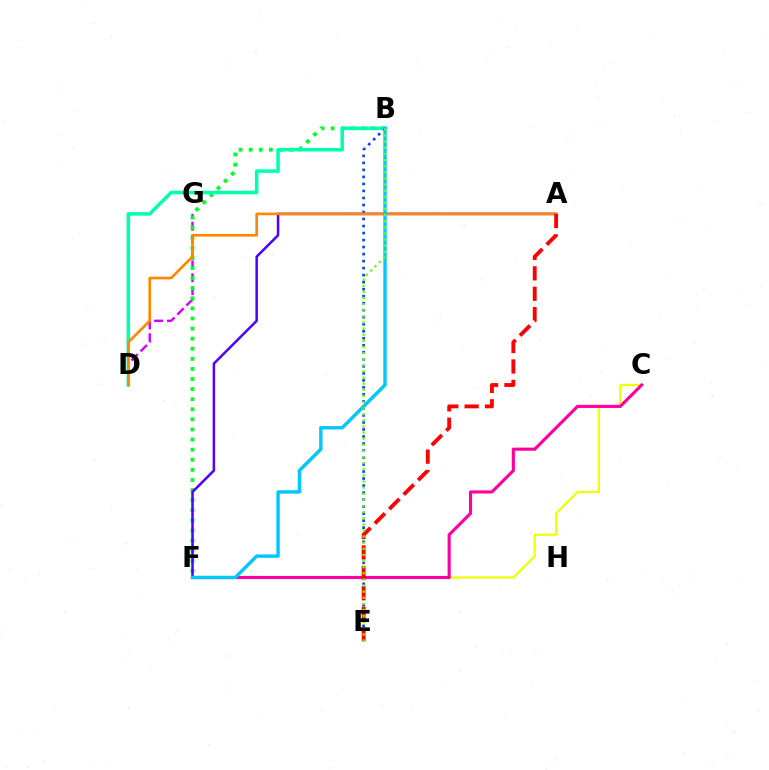{('D', 'G'): [{'color': '#d600ff', 'line_style': 'dashed', 'thickness': 1.75}], ('B', 'F'): [{'color': '#00ff27', 'line_style': 'dotted', 'thickness': 2.74}, {'color': '#00c7ff', 'line_style': 'solid', 'thickness': 2.44}], ('B', 'D'): [{'color': '#00ffaf', 'line_style': 'solid', 'thickness': 2.52}], ('B', 'E'): [{'color': '#003fff', 'line_style': 'dotted', 'thickness': 1.91}, {'color': '#66ff00', 'line_style': 'dotted', 'thickness': 1.66}], ('C', 'F'): [{'color': '#eeff00', 'line_style': 'solid', 'thickness': 1.59}, {'color': '#ff00a0', 'line_style': 'solid', 'thickness': 2.25}], ('A', 'F'): [{'color': '#4f00ff', 'line_style': 'solid', 'thickness': 1.81}], ('A', 'D'): [{'color': '#ff8800', 'line_style': 'solid', 'thickness': 1.92}], ('A', 'E'): [{'color': '#ff0000', 'line_style': 'dashed', 'thickness': 2.77}]}